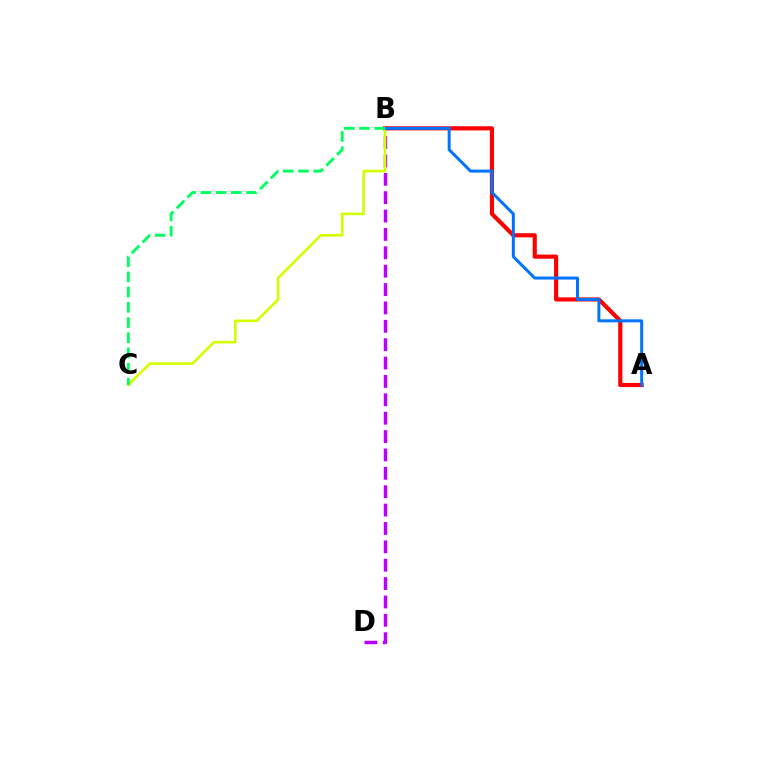{('A', 'B'): [{'color': '#ff0000', 'line_style': 'solid', 'thickness': 2.98}, {'color': '#0074ff', 'line_style': 'solid', 'thickness': 2.15}], ('B', 'D'): [{'color': '#b900ff', 'line_style': 'dashed', 'thickness': 2.5}], ('B', 'C'): [{'color': '#d1ff00', 'line_style': 'solid', 'thickness': 1.88}, {'color': '#00ff5c', 'line_style': 'dashed', 'thickness': 2.07}]}